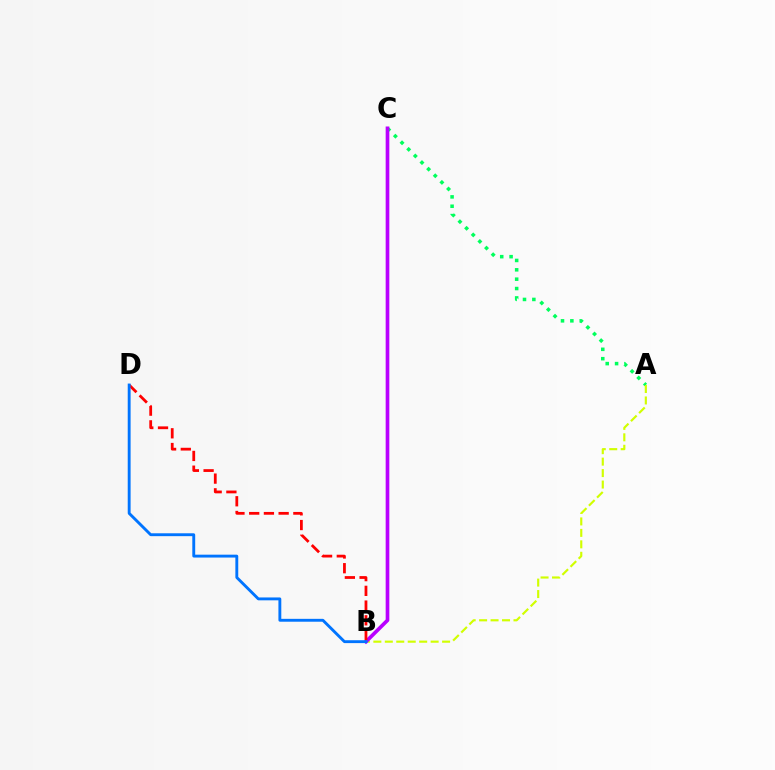{('A', 'C'): [{'color': '#00ff5c', 'line_style': 'dotted', 'thickness': 2.54}], ('A', 'B'): [{'color': '#d1ff00', 'line_style': 'dashed', 'thickness': 1.56}], ('B', 'C'): [{'color': '#b900ff', 'line_style': 'solid', 'thickness': 2.64}], ('B', 'D'): [{'color': '#ff0000', 'line_style': 'dashed', 'thickness': 2.0}, {'color': '#0074ff', 'line_style': 'solid', 'thickness': 2.07}]}